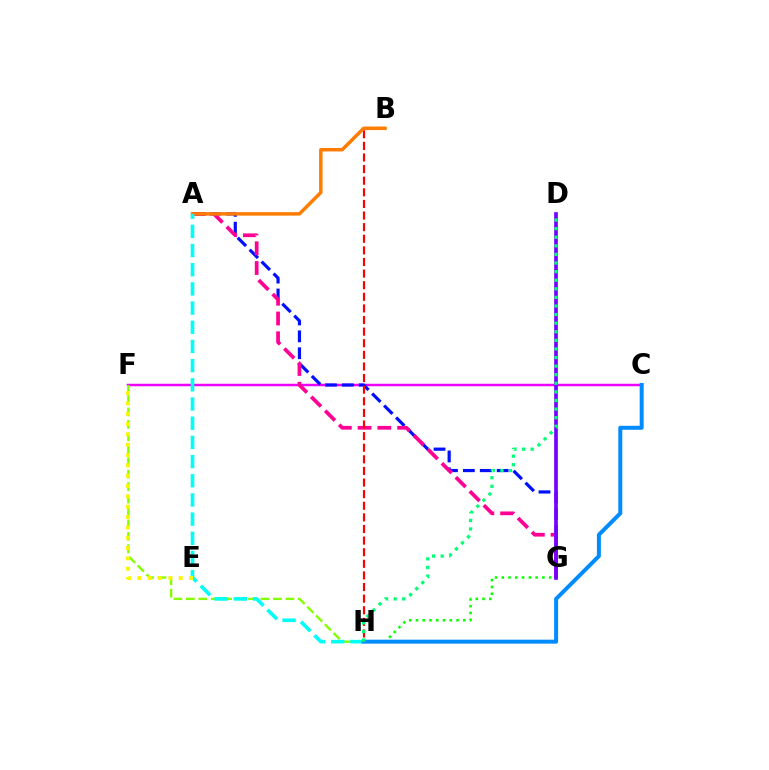{('C', 'F'): [{'color': '#ee00ff', 'line_style': 'solid', 'thickness': 1.79}], ('A', 'G'): [{'color': '#0010ff', 'line_style': 'dashed', 'thickness': 2.3}, {'color': '#ff0094', 'line_style': 'dashed', 'thickness': 2.69}], ('G', 'H'): [{'color': '#08ff00', 'line_style': 'dotted', 'thickness': 1.84}], ('F', 'H'): [{'color': '#84ff00', 'line_style': 'dashed', 'thickness': 1.69}], ('B', 'H'): [{'color': '#ff0000', 'line_style': 'dashed', 'thickness': 1.58}], ('A', 'B'): [{'color': '#ff7c00', 'line_style': 'solid', 'thickness': 2.49}], ('A', 'H'): [{'color': '#00fff6', 'line_style': 'dashed', 'thickness': 2.61}], ('D', 'G'): [{'color': '#7200ff', 'line_style': 'solid', 'thickness': 2.64}], ('E', 'F'): [{'color': '#fcf500', 'line_style': 'dotted', 'thickness': 2.81}], ('C', 'H'): [{'color': '#008cff', 'line_style': 'solid', 'thickness': 2.87}], ('D', 'H'): [{'color': '#00ff74', 'line_style': 'dotted', 'thickness': 2.33}]}